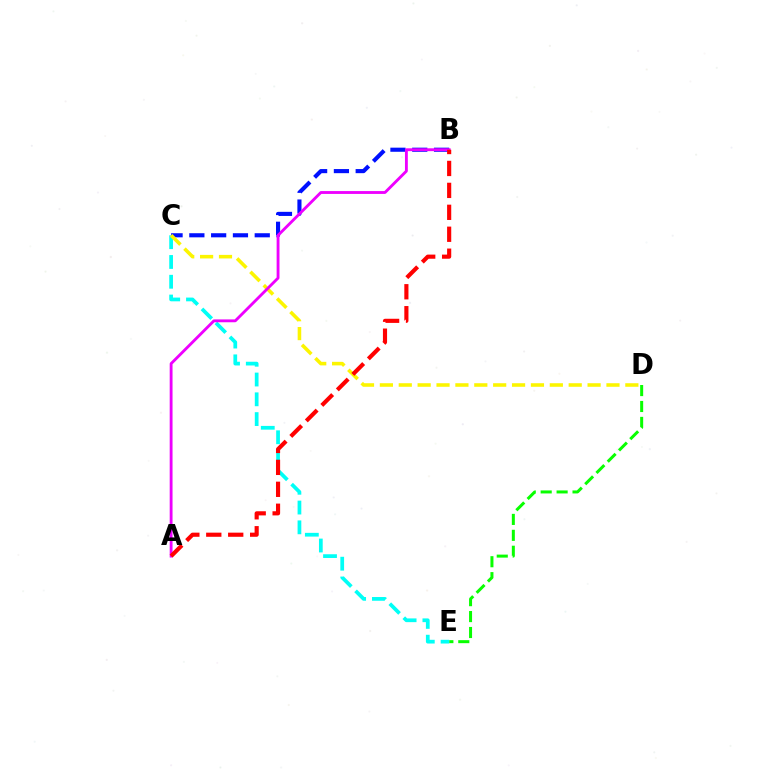{('B', 'C'): [{'color': '#0010ff', 'line_style': 'dashed', 'thickness': 2.96}], ('D', 'E'): [{'color': '#08ff00', 'line_style': 'dashed', 'thickness': 2.16}], ('C', 'E'): [{'color': '#00fff6', 'line_style': 'dashed', 'thickness': 2.69}], ('C', 'D'): [{'color': '#fcf500', 'line_style': 'dashed', 'thickness': 2.57}], ('A', 'B'): [{'color': '#ee00ff', 'line_style': 'solid', 'thickness': 2.05}, {'color': '#ff0000', 'line_style': 'dashed', 'thickness': 2.98}]}